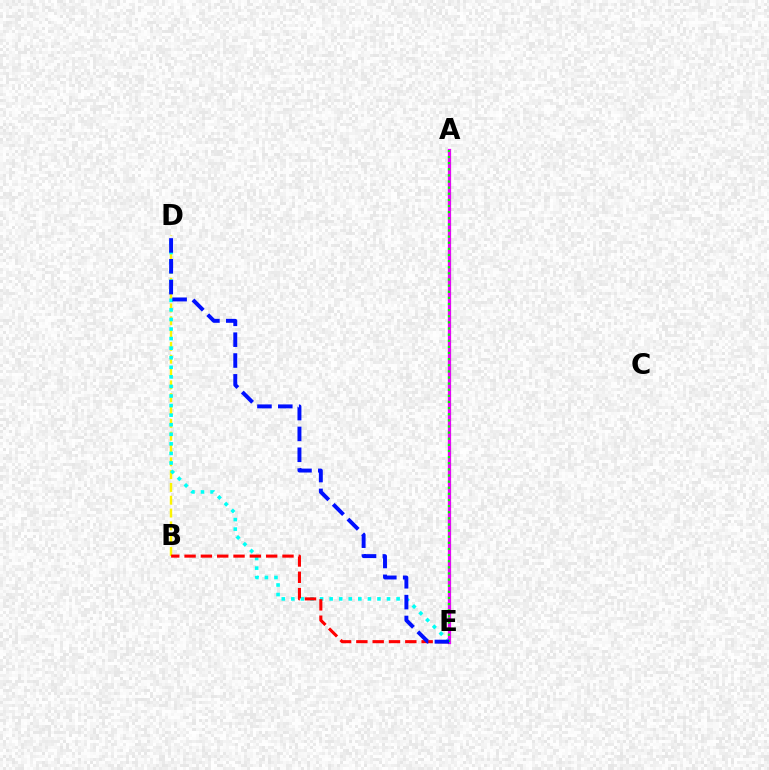{('B', 'D'): [{'color': '#fcf500', 'line_style': 'dashed', 'thickness': 1.74}], ('D', 'E'): [{'color': '#00fff6', 'line_style': 'dotted', 'thickness': 2.6}, {'color': '#0010ff', 'line_style': 'dashed', 'thickness': 2.83}], ('B', 'E'): [{'color': '#ff0000', 'line_style': 'dashed', 'thickness': 2.22}], ('A', 'E'): [{'color': '#ee00ff', 'line_style': 'solid', 'thickness': 2.33}, {'color': '#08ff00', 'line_style': 'dotted', 'thickness': 1.66}]}